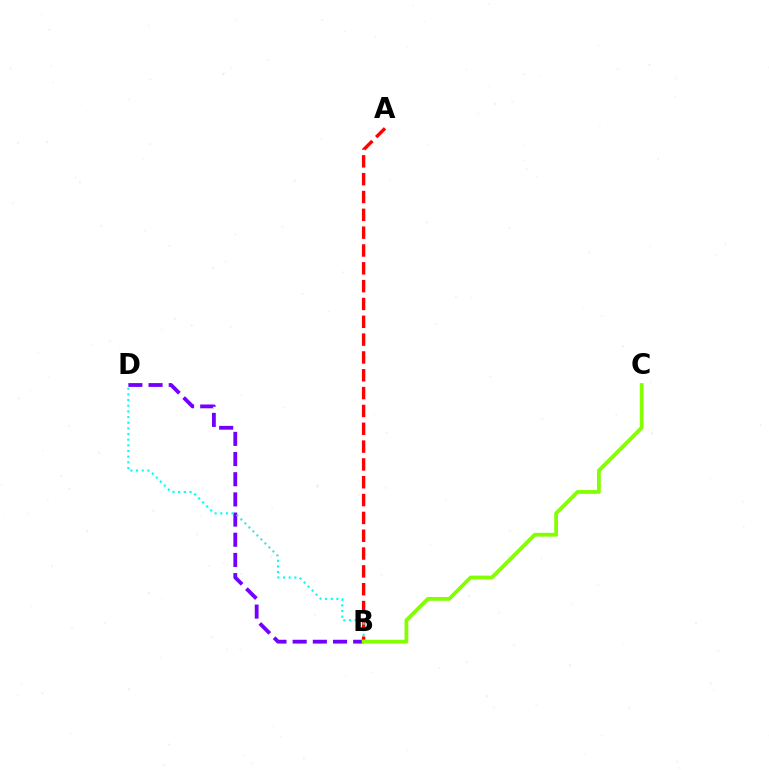{('A', 'B'): [{'color': '#ff0000', 'line_style': 'dashed', 'thickness': 2.42}], ('B', 'D'): [{'color': '#7200ff', 'line_style': 'dashed', 'thickness': 2.74}, {'color': '#00fff6', 'line_style': 'dotted', 'thickness': 1.54}], ('B', 'C'): [{'color': '#84ff00', 'line_style': 'solid', 'thickness': 2.72}]}